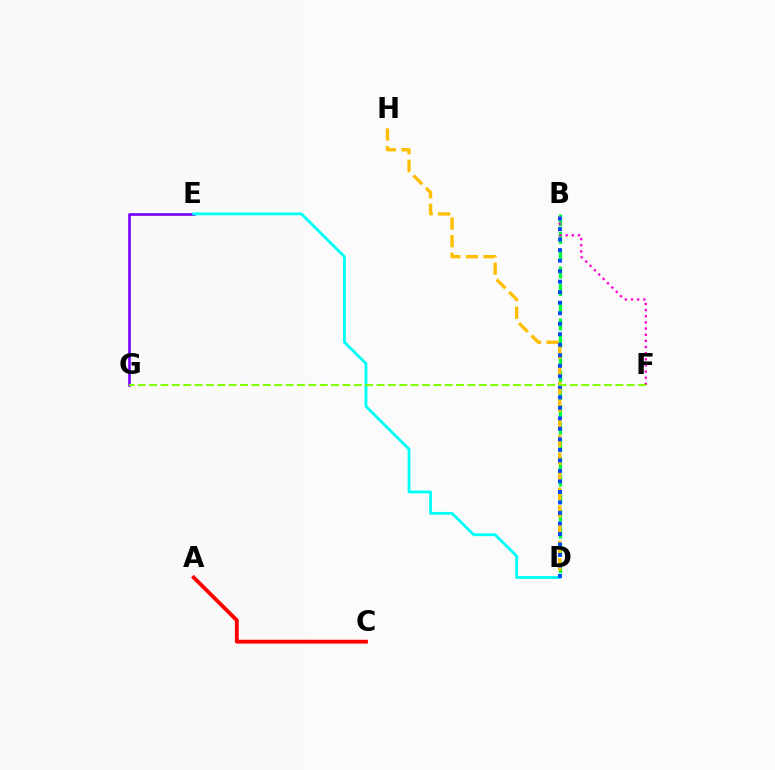{('A', 'C'): [{'color': '#ff0000', 'line_style': 'solid', 'thickness': 2.76}], ('E', 'G'): [{'color': '#7200ff', 'line_style': 'solid', 'thickness': 1.89}], ('D', 'E'): [{'color': '#00fff6', 'line_style': 'solid', 'thickness': 2.03}], ('B', 'D'): [{'color': '#00ff39', 'line_style': 'dashed', 'thickness': 2.35}, {'color': '#004bff', 'line_style': 'dotted', 'thickness': 2.86}], ('D', 'H'): [{'color': '#ffbd00', 'line_style': 'dashed', 'thickness': 2.4}], ('B', 'F'): [{'color': '#ff00cf', 'line_style': 'dotted', 'thickness': 1.67}], ('F', 'G'): [{'color': '#84ff00', 'line_style': 'dashed', 'thickness': 1.54}]}